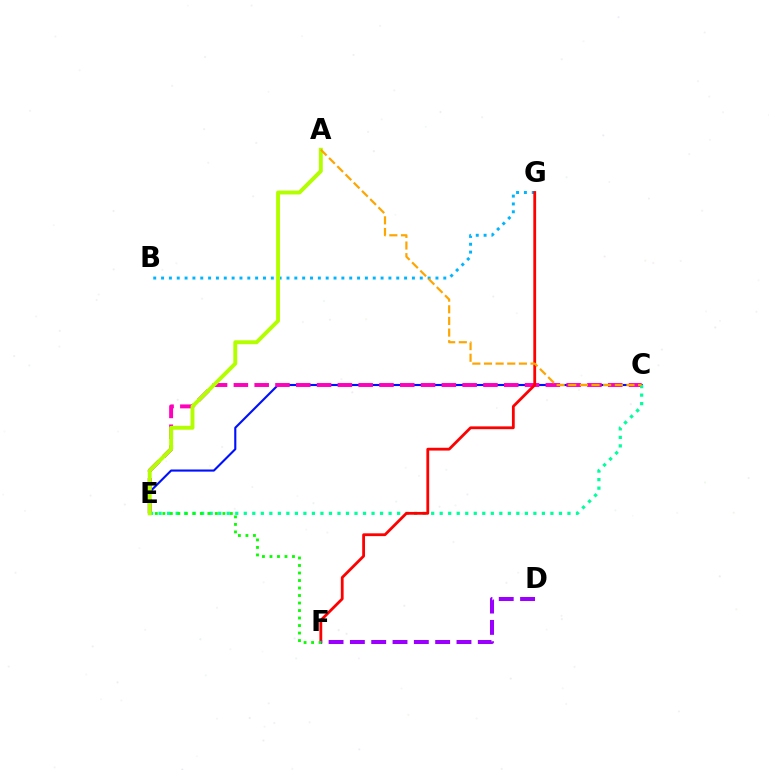{('B', 'G'): [{'color': '#00b5ff', 'line_style': 'dotted', 'thickness': 2.13}], ('C', 'E'): [{'color': '#0010ff', 'line_style': 'solid', 'thickness': 1.53}, {'color': '#ff00bd', 'line_style': 'dashed', 'thickness': 2.83}, {'color': '#00ff9d', 'line_style': 'dotted', 'thickness': 2.31}], ('A', 'E'): [{'color': '#b3ff00', 'line_style': 'solid', 'thickness': 2.82}], ('F', 'G'): [{'color': '#ff0000', 'line_style': 'solid', 'thickness': 2.01}], ('D', 'F'): [{'color': '#9b00ff', 'line_style': 'dashed', 'thickness': 2.9}], ('E', 'F'): [{'color': '#08ff00', 'line_style': 'dotted', 'thickness': 2.04}], ('A', 'C'): [{'color': '#ffa500', 'line_style': 'dashed', 'thickness': 1.58}]}